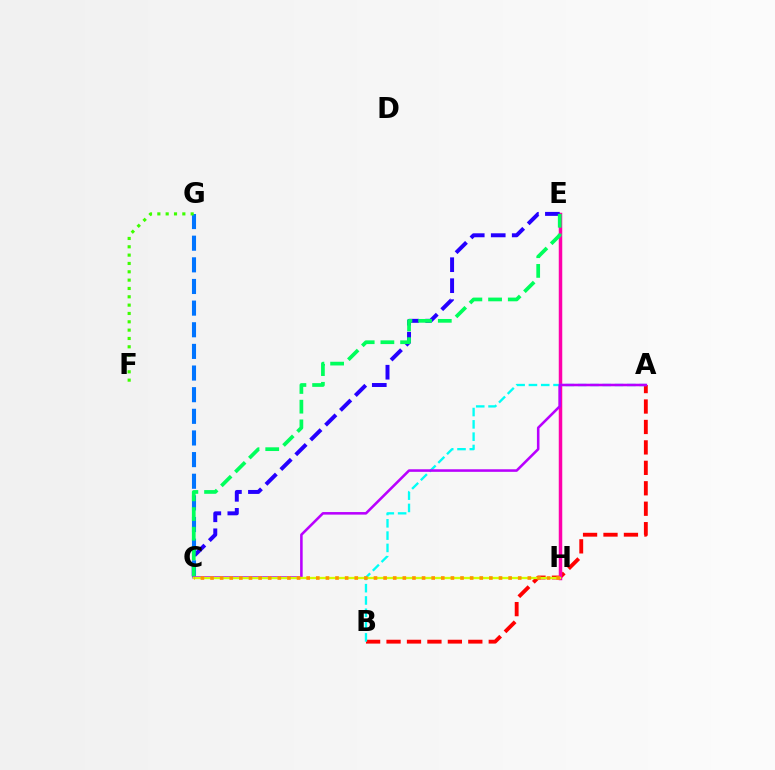{('A', 'B'): [{'color': '#ff0000', 'line_style': 'dashed', 'thickness': 2.78}, {'color': '#00fff6', 'line_style': 'dashed', 'thickness': 1.67}], ('E', 'H'): [{'color': '#ff00ac', 'line_style': 'solid', 'thickness': 2.51}], ('C', 'E'): [{'color': '#2500ff', 'line_style': 'dashed', 'thickness': 2.85}, {'color': '#00ff5c', 'line_style': 'dashed', 'thickness': 2.68}], ('C', 'G'): [{'color': '#0074ff', 'line_style': 'dashed', 'thickness': 2.94}], ('F', 'G'): [{'color': '#3dff00', 'line_style': 'dotted', 'thickness': 2.26}], ('A', 'C'): [{'color': '#b900ff', 'line_style': 'solid', 'thickness': 1.84}], ('C', 'H'): [{'color': '#d1ff00', 'line_style': 'solid', 'thickness': 1.65}, {'color': '#ff9400', 'line_style': 'dotted', 'thickness': 2.61}]}